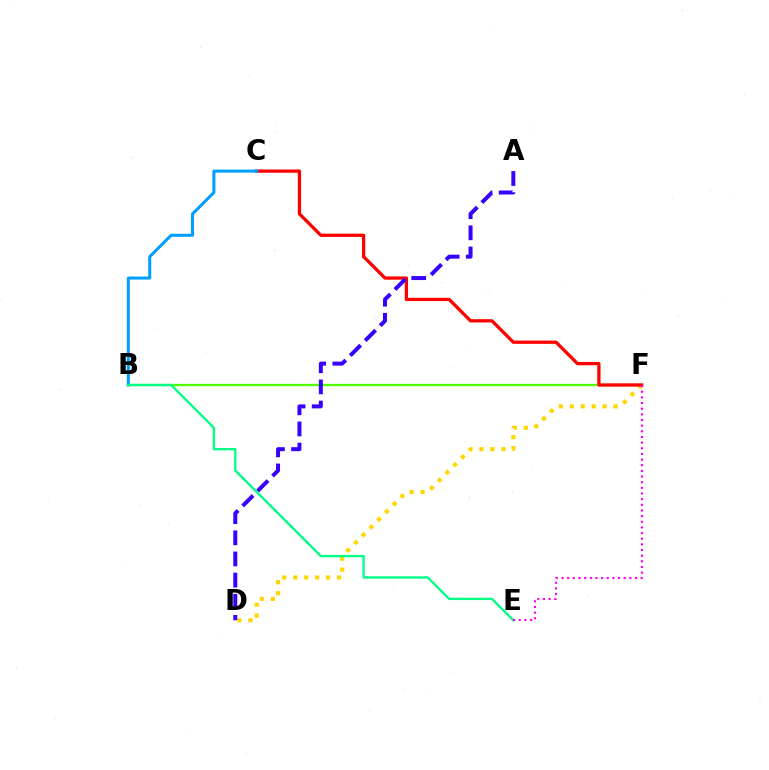{('D', 'F'): [{'color': '#ffd500', 'line_style': 'dotted', 'thickness': 2.98}], ('B', 'F'): [{'color': '#4fff00', 'line_style': 'solid', 'thickness': 1.64}], ('C', 'F'): [{'color': '#ff0000', 'line_style': 'solid', 'thickness': 2.36}], ('A', 'D'): [{'color': '#3700ff', 'line_style': 'dashed', 'thickness': 2.87}], ('B', 'C'): [{'color': '#009eff', 'line_style': 'solid', 'thickness': 2.17}], ('B', 'E'): [{'color': '#00ff86', 'line_style': 'solid', 'thickness': 1.68}], ('E', 'F'): [{'color': '#ff00ed', 'line_style': 'dotted', 'thickness': 1.54}]}